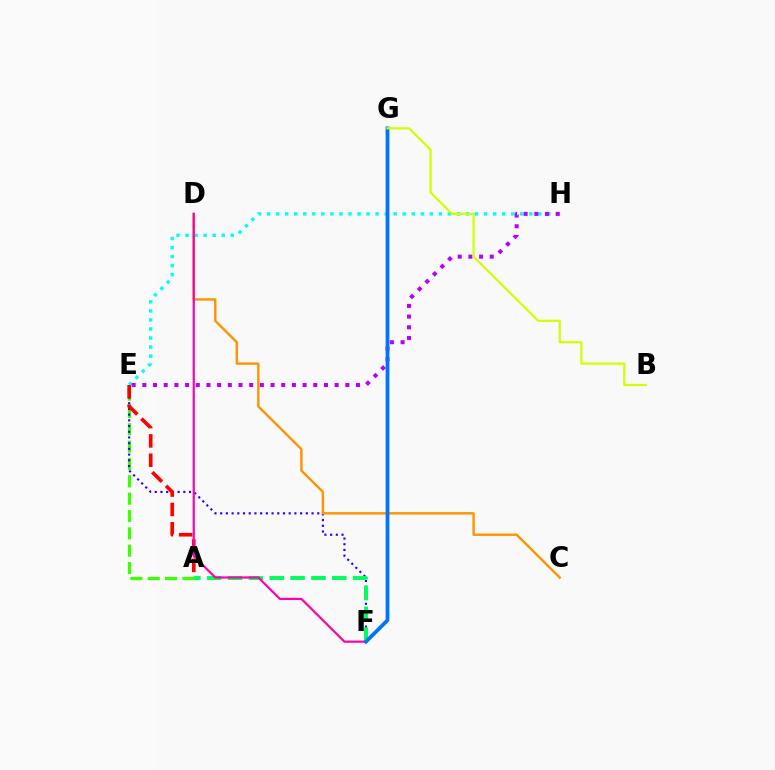{('E', 'H'): [{'color': '#00fff6', 'line_style': 'dotted', 'thickness': 2.46}, {'color': '#b900ff', 'line_style': 'dotted', 'thickness': 2.9}], ('A', 'E'): [{'color': '#3dff00', 'line_style': 'dashed', 'thickness': 2.36}, {'color': '#ff0000', 'line_style': 'dashed', 'thickness': 2.63}], ('E', 'F'): [{'color': '#2500ff', 'line_style': 'dotted', 'thickness': 1.55}], ('A', 'F'): [{'color': '#00ff5c', 'line_style': 'dashed', 'thickness': 2.83}], ('C', 'D'): [{'color': '#ff9400', 'line_style': 'solid', 'thickness': 1.74}], ('D', 'F'): [{'color': '#ff00ac', 'line_style': 'solid', 'thickness': 1.57}], ('F', 'G'): [{'color': '#0074ff', 'line_style': 'solid', 'thickness': 2.7}], ('B', 'G'): [{'color': '#d1ff00', 'line_style': 'solid', 'thickness': 1.6}]}